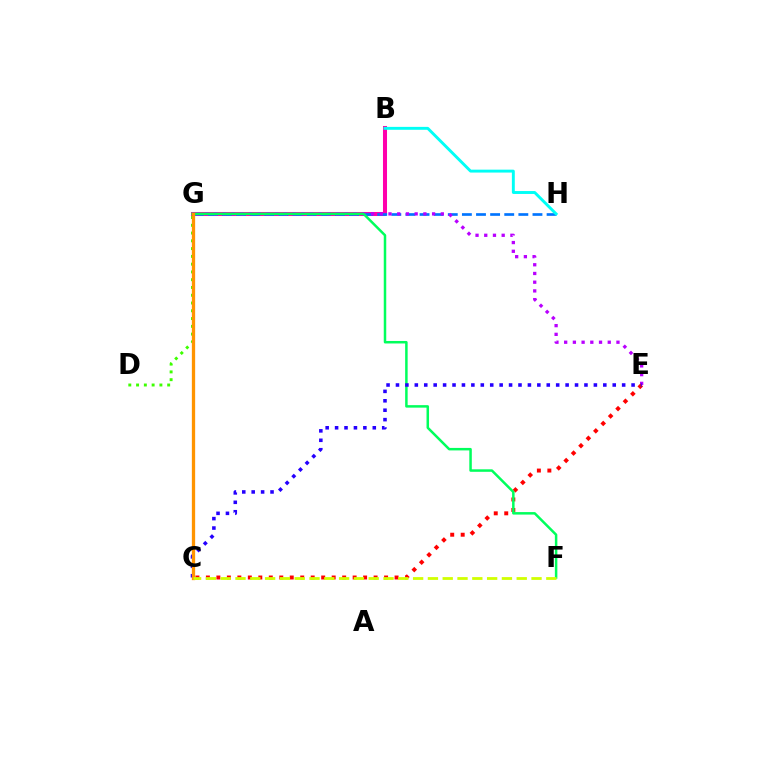{('B', 'G'): [{'color': '#ff00ac', 'line_style': 'solid', 'thickness': 2.91}], ('G', 'H'): [{'color': '#0074ff', 'line_style': 'dashed', 'thickness': 1.92}], ('D', 'G'): [{'color': '#3dff00', 'line_style': 'dotted', 'thickness': 2.11}], ('E', 'G'): [{'color': '#b900ff', 'line_style': 'dotted', 'thickness': 2.37}], ('C', 'E'): [{'color': '#ff0000', 'line_style': 'dotted', 'thickness': 2.85}, {'color': '#2500ff', 'line_style': 'dotted', 'thickness': 2.56}], ('F', 'G'): [{'color': '#00ff5c', 'line_style': 'solid', 'thickness': 1.8}], ('C', 'G'): [{'color': '#ff9400', 'line_style': 'solid', 'thickness': 2.38}], ('C', 'F'): [{'color': '#d1ff00', 'line_style': 'dashed', 'thickness': 2.01}], ('B', 'H'): [{'color': '#00fff6', 'line_style': 'solid', 'thickness': 2.1}]}